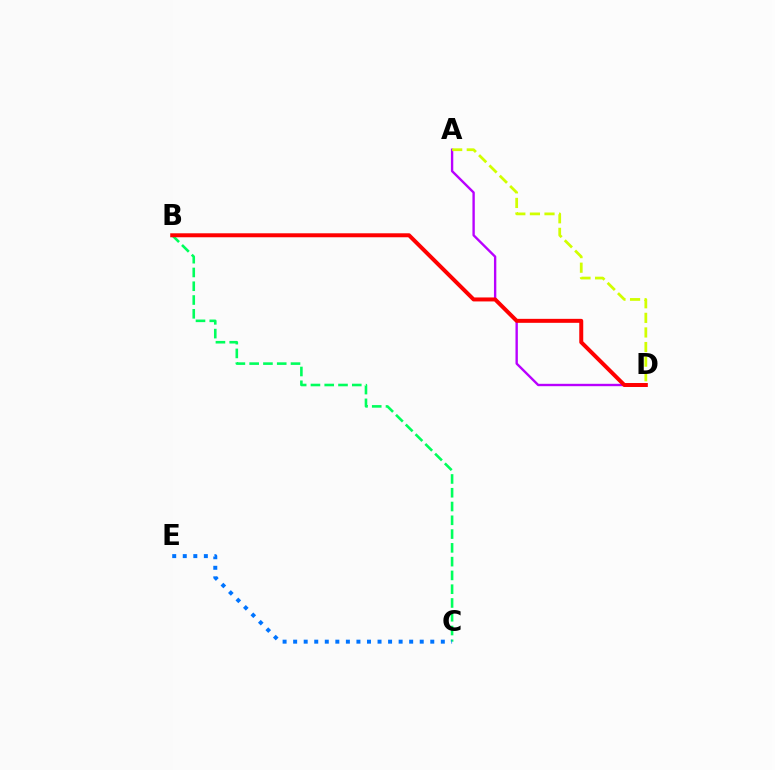{('B', 'C'): [{'color': '#00ff5c', 'line_style': 'dashed', 'thickness': 1.87}], ('C', 'E'): [{'color': '#0074ff', 'line_style': 'dotted', 'thickness': 2.87}], ('A', 'D'): [{'color': '#b900ff', 'line_style': 'solid', 'thickness': 1.71}, {'color': '#d1ff00', 'line_style': 'dashed', 'thickness': 1.98}], ('B', 'D'): [{'color': '#ff0000', 'line_style': 'solid', 'thickness': 2.87}]}